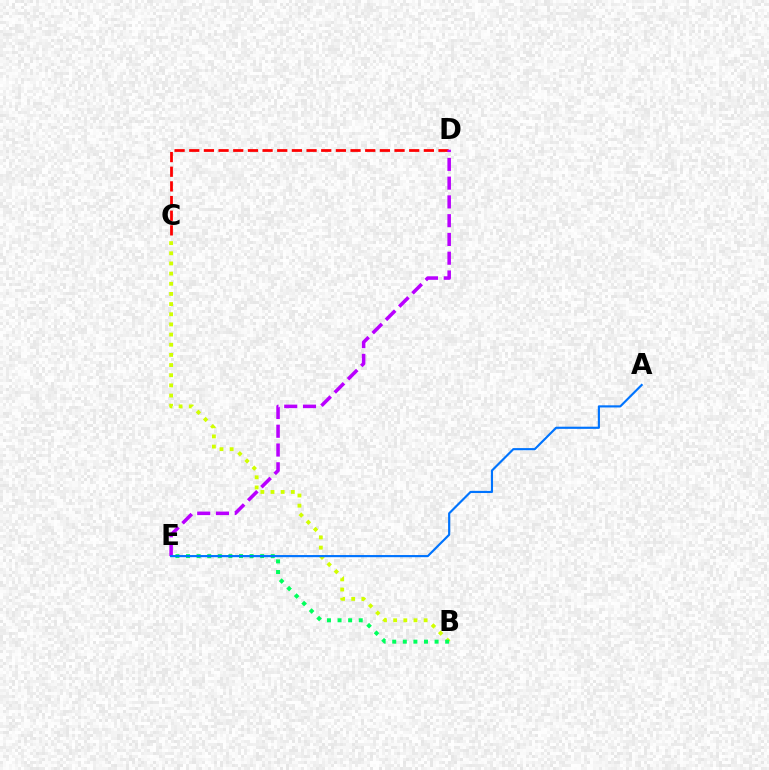{('C', 'D'): [{'color': '#ff0000', 'line_style': 'dashed', 'thickness': 1.99}], ('D', 'E'): [{'color': '#b900ff', 'line_style': 'dashed', 'thickness': 2.55}], ('B', 'C'): [{'color': '#d1ff00', 'line_style': 'dotted', 'thickness': 2.76}], ('B', 'E'): [{'color': '#00ff5c', 'line_style': 'dotted', 'thickness': 2.88}], ('A', 'E'): [{'color': '#0074ff', 'line_style': 'solid', 'thickness': 1.55}]}